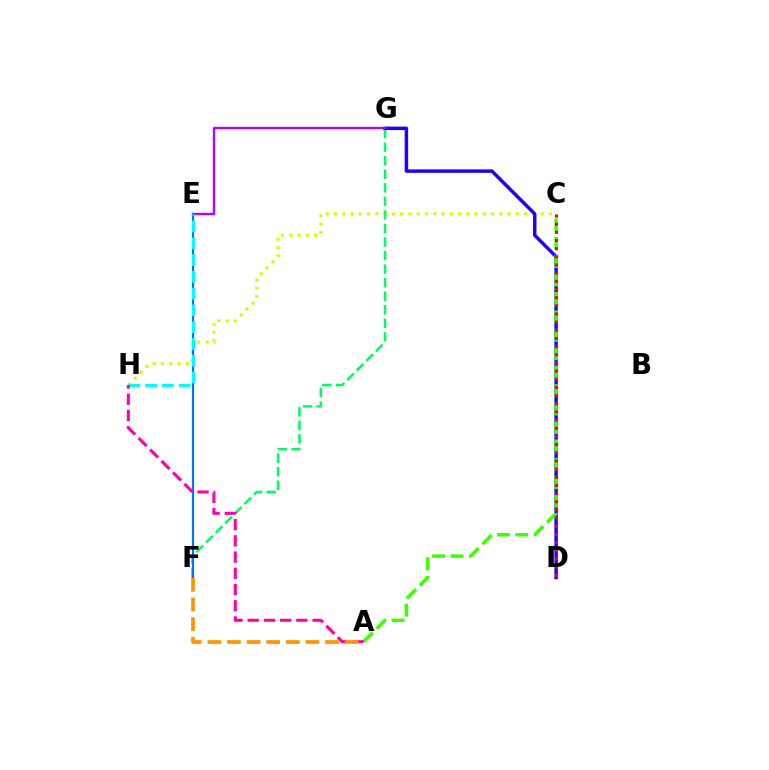{('C', 'H'): [{'color': '#d1ff00', 'line_style': 'dotted', 'thickness': 2.25}], ('F', 'G'): [{'color': '#00ff5c', 'line_style': 'dashed', 'thickness': 1.84}], ('D', 'G'): [{'color': '#2500ff', 'line_style': 'solid', 'thickness': 2.5}], ('A', 'C'): [{'color': '#3dff00', 'line_style': 'dashed', 'thickness': 2.5}], ('E', 'G'): [{'color': '#b900ff', 'line_style': 'solid', 'thickness': 1.7}], ('E', 'F'): [{'color': '#0074ff', 'line_style': 'solid', 'thickness': 1.57}], ('C', 'D'): [{'color': '#ff0000', 'line_style': 'dotted', 'thickness': 2.22}], ('E', 'H'): [{'color': '#00fff6', 'line_style': 'dashed', 'thickness': 2.28}], ('A', 'H'): [{'color': '#ff00ac', 'line_style': 'dashed', 'thickness': 2.2}], ('A', 'F'): [{'color': '#ff9400', 'line_style': 'dashed', 'thickness': 2.67}]}